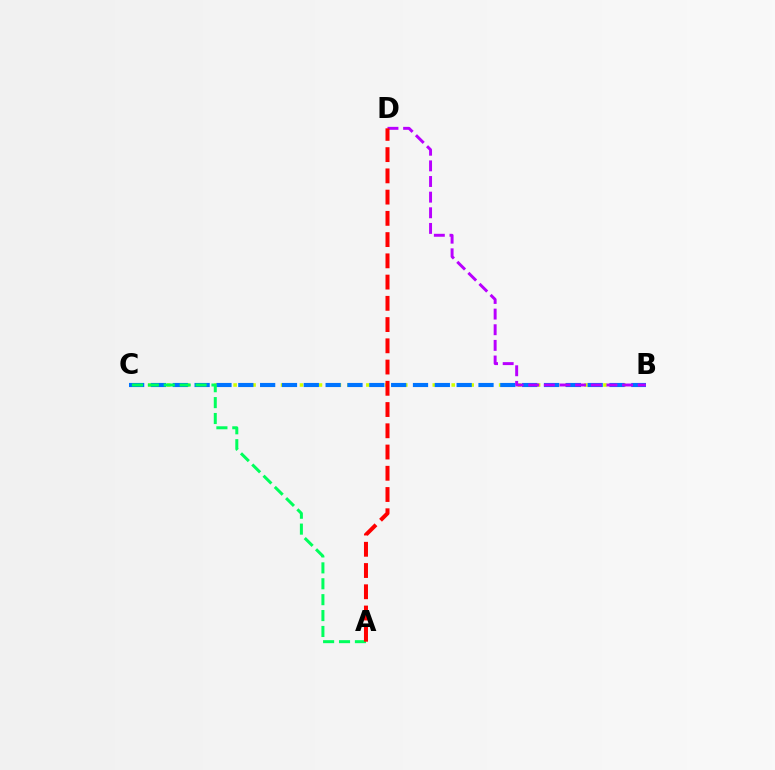{('B', 'C'): [{'color': '#d1ff00', 'line_style': 'dotted', 'thickness': 2.58}, {'color': '#0074ff', 'line_style': 'dashed', 'thickness': 2.97}], ('A', 'C'): [{'color': '#00ff5c', 'line_style': 'dashed', 'thickness': 2.16}], ('B', 'D'): [{'color': '#b900ff', 'line_style': 'dashed', 'thickness': 2.12}], ('A', 'D'): [{'color': '#ff0000', 'line_style': 'dashed', 'thickness': 2.89}]}